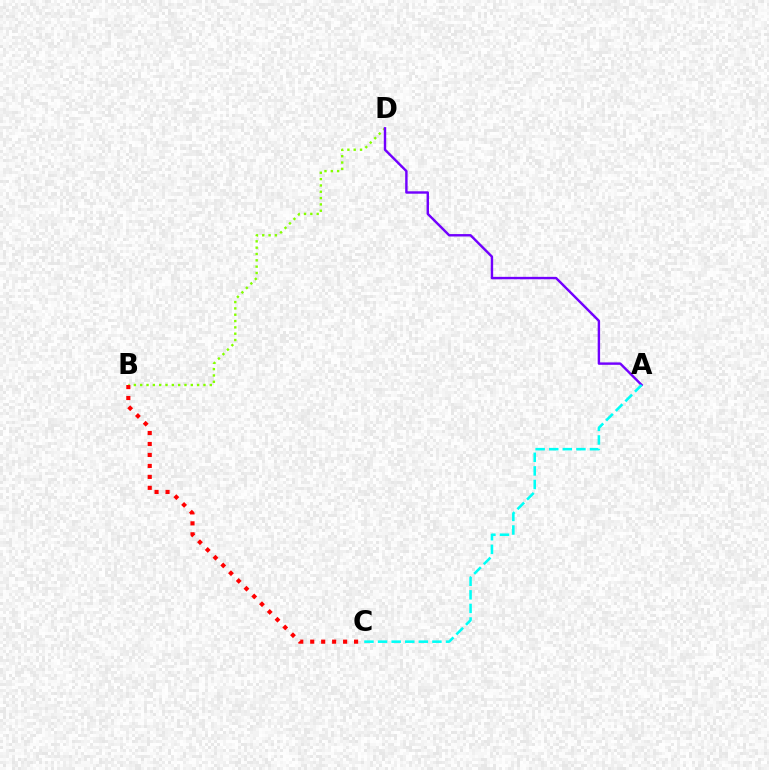{('B', 'D'): [{'color': '#84ff00', 'line_style': 'dotted', 'thickness': 1.72}], ('B', 'C'): [{'color': '#ff0000', 'line_style': 'dotted', 'thickness': 2.98}], ('A', 'D'): [{'color': '#7200ff', 'line_style': 'solid', 'thickness': 1.74}], ('A', 'C'): [{'color': '#00fff6', 'line_style': 'dashed', 'thickness': 1.85}]}